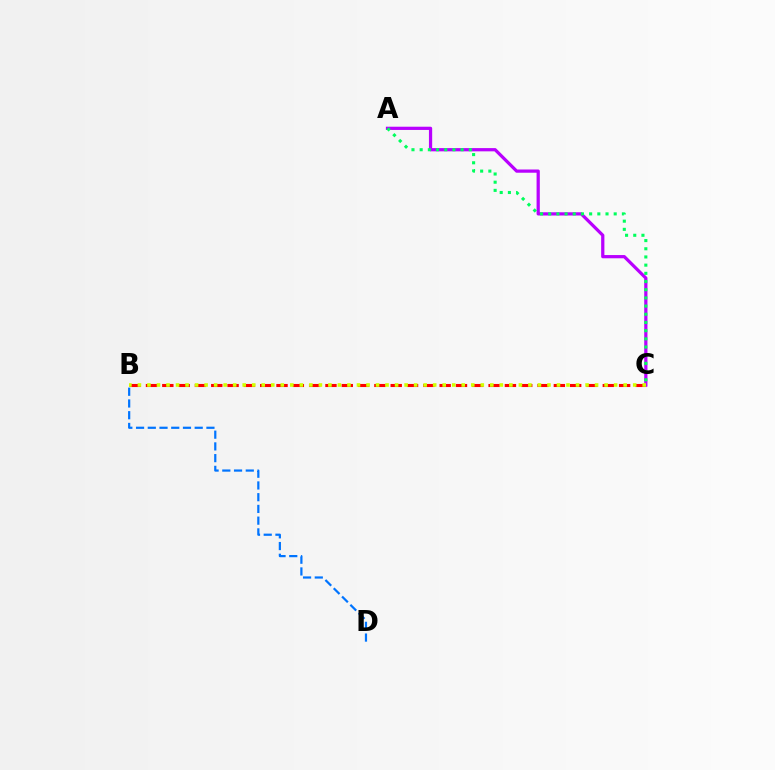{('B', 'C'): [{'color': '#ff0000', 'line_style': 'dashed', 'thickness': 2.22}, {'color': '#d1ff00', 'line_style': 'dotted', 'thickness': 2.59}], ('B', 'D'): [{'color': '#0074ff', 'line_style': 'dashed', 'thickness': 1.59}], ('A', 'C'): [{'color': '#b900ff', 'line_style': 'solid', 'thickness': 2.33}, {'color': '#00ff5c', 'line_style': 'dotted', 'thickness': 2.22}]}